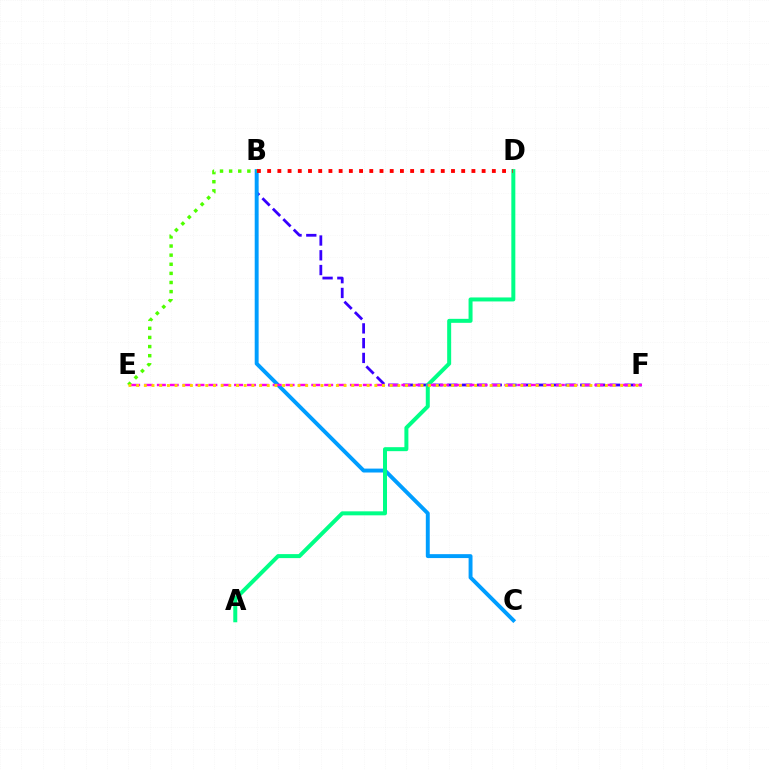{('B', 'F'): [{'color': '#3700ff', 'line_style': 'dashed', 'thickness': 2.01}], ('B', 'C'): [{'color': '#009eff', 'line_style': 'solid', 'thickness': 2.82}], ('B', 'E'): [{'color': '#4fff00', 'line_style': 'dotted', 'thickness': 2.48}], ('A', 'D'): [{'color': '#00ff86', 'line_style': 'solid', 'thickness': 2.87}], ('E', 'F'): [{'color': '#ff00ed', 'line_style': 'dashed', 'thickness': 1.75}, {'color': '#ffd500', 'line_style': 'dotted', 'thickness': 2.09}], ('B', 'D'): [{'color': '#ff0000', 'line_style': 'dotted', 'thickness': 2.77}]}